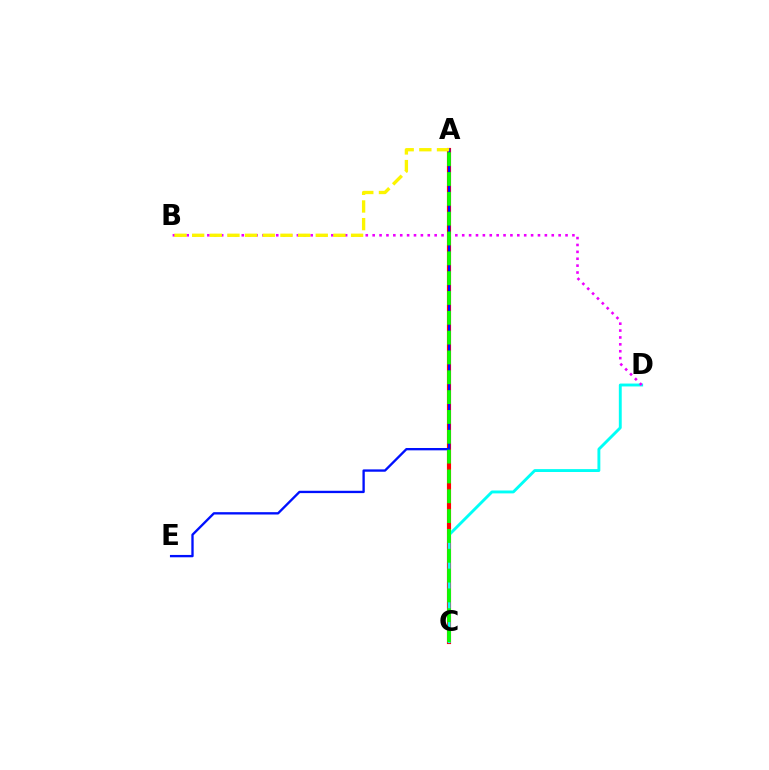{('A', 'C'): [{'color': '#ff0000', 'line_style': 'solid', 'thickness': 2.97}, {'color': '#08ff00', 'line_style': 'dashed', 'thickness': 2.69}], ('C', 'D'): [{'color': '#00fff6', 'line_style': 'solid', 'thickness': 2.08}], ('A', 'E'): [{'color': '#0010ff', 'line_style': 'solid', 'thickness': 1.68}], ('B', 'D'): [{'color': '#ee00ff', 'line_style': 'dotted', 'thickness': 1.87}], ('A', 'B'): [{'color': '#fcf500', 'line_style': 'dashed', 'thickness': 2.4}]}